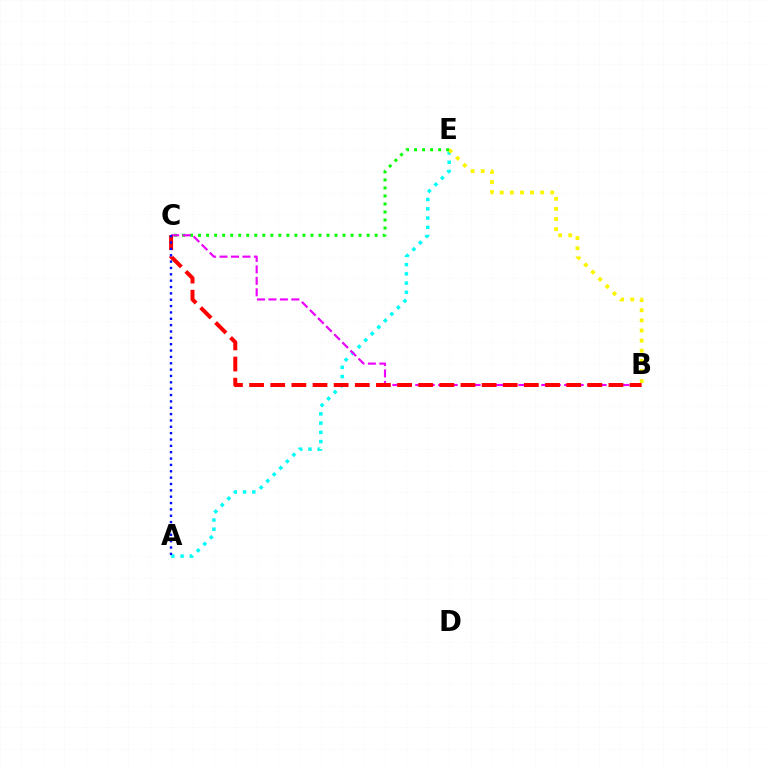{('A', 'E'): [{'color': '#00fff6', 'line_style': 'dotted', 'thickness': 2.51}], ('B', 'E'): [{'color': '#fcf500', 'line_style': 'dotted', 'thickness': 2.75}], ('C', 'E'): [{'color': '#08ff00', 'line_style': 'dotted', 'thickness': 2.18}], ('B', 'C'): [{'color': '#ee00ff', 'line_style': 'dashed', 'thickness': 1.56}, {'color': '#ff0000', 'line_style': 'dashed', 'thickness': 2.87}], ('A', 'C'): [{'color': '#0010ff', 'line_style': 'dotted', 'thickness': 1.73}]}